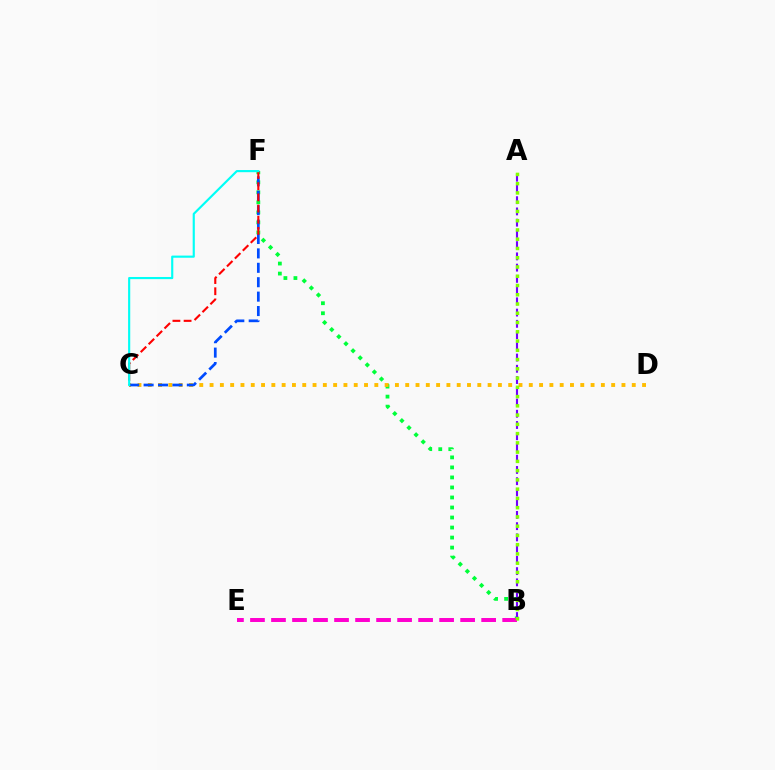{('B', 'F'): [{'color': '#00ff39', 'line_style': 'dotted', 'thickness': 2.72}], ('C', 'D'): [{'color': '#ffbd00', 'line_style': 'dotted', 'thickness': 2.8}], ('A', 'B'): [{'color': '#7200ff', 'line_style': 'dashed', 'thickness': 1.53}, {'color': '#84ff00', 'line_style': 'dotted', 'thickness': 2.52}], ('C', 'F'): [{'color': '#004bff', 'line_style': 'dashed', 'thickness': 1.96}, {'color': '#ff0000', 'line_style': 'dashed', 'thickness': 1.52}, {'color': '#00fff6', 'line_style': 'solid', 'thickness': 1.55}], ('B', 'E'): [{'color': '#ff00cf', 'line_style': 'dashed', 'thickness': 2.86}]}